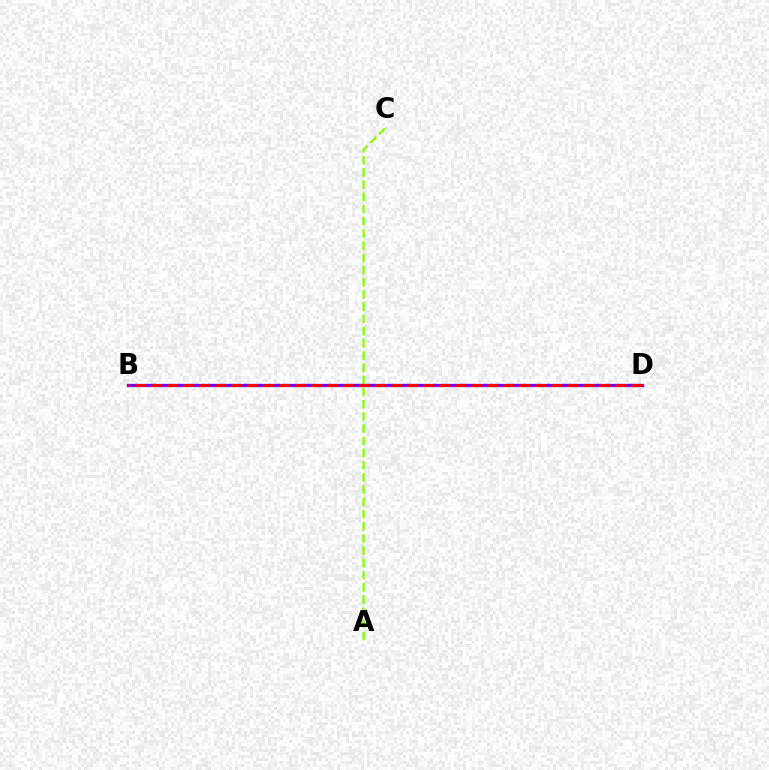{('A', 'C'): [{'color': '#84ff00', 'line_style': 'dashed', 'thickness': 1.66}], ('B', 'D'): [{'color': '#00fff6', 'line_style': 'dotted', 'thickness': 2.23}, {'color': '#7200ff', 'line_style': 'solid', 'thickness': 2.35}, {'color': '#ff0000', 'line_style': 'dashed', 'thickness': 2.17}]}